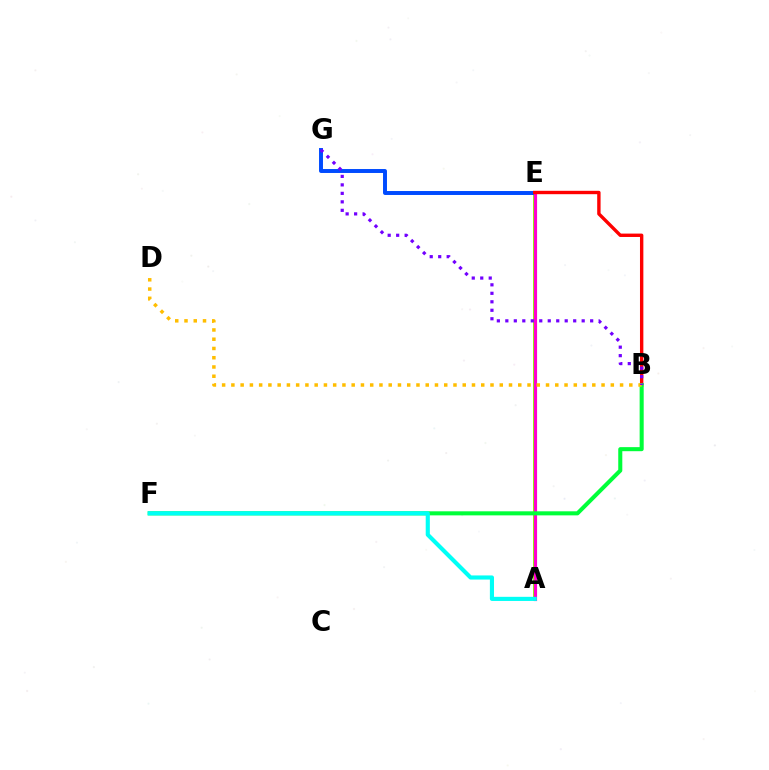{('A', 'E'): [{'color': '#84ff00', 'line_style': 'solid', 'thickness': 2.82}, {'color': '#ff00cf', 'line_style': 'solid', 'thickness': 2.29}], ('E', 'G'): [{'color': '#004bff', 'line_style': 'solid', 'thickness': 2.84}], ('B', 'E'): [{'color': '#ff0000', 'line_style': 'solid', 'thickness': 2.44}], ('B', 'F'): [{'color': '#00ff39', 'line_style': 'solid', 'thickness': 2.92}], ('A', 'F'): [{'color': '#00fff6', 'line_style': 'solid', 'thickness': 2.97}], ('B', 'D'): [{'color': '#ffbd00', 'line_style': 'dotted', 'thickness': 2.51}], ('B', 'G'): [{'color': '#7200ff', 'line_style': 'dotted', 'thickness': 2.3}]}